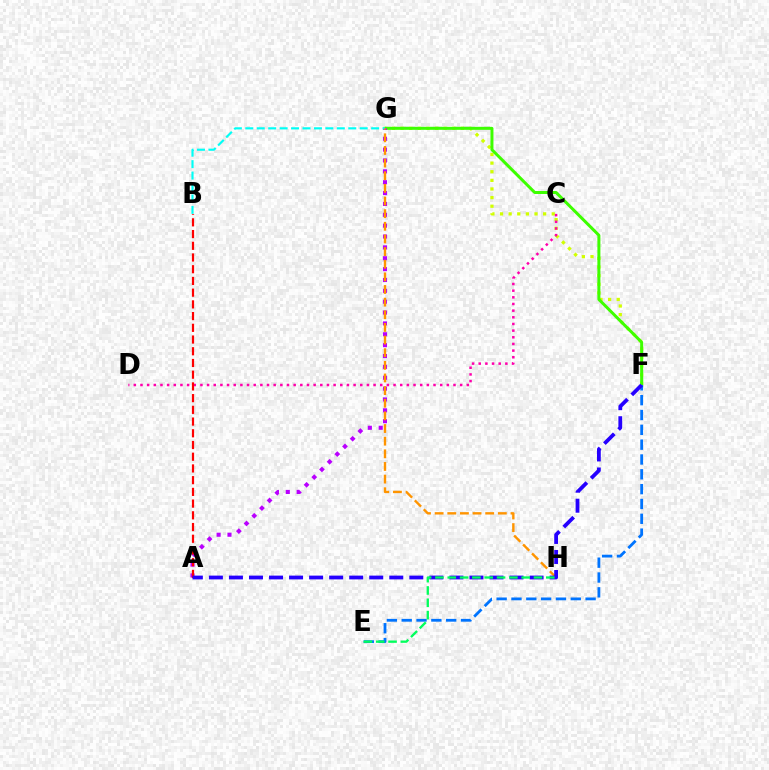{('F', 'G'): [{'color': '#d1ff00', 'line_style': 'dotted', 'thickness': 2.34}, {'color': '#3dff00', 'line_style': 'solid', 'thickness': 2.16}], ('E', 'F'): [{'color': '#0074ff', 'line_style': 'dashed', 'thickness': 2.01}], ('A', 'G'): [{'color': '#b900ff', 'line_style': 'dotted', 'thickness': 2.95}], ('C', 'D'): [{'color': '#ff00ac', 'line_style': 'dotted', 'thickness': 1.81}], ('B', 'G'): [{'color': '#00fff6', 'line_style': 'dashed', 'thickness': 1.55}], ('G', 'H'): [{'color': '#ff9400', 'line_style': 'dashed', 'thickness': 1.72}], ('A', 'B'): [{'color': '#ff0000', 'line_style': 'dashed', 'thickness': 1.59}], ('A', 'F'): [{'color': '#2500ff', 'line_style': 'dashed', 'thickness': 2.72}], ('E', 'H'): [{'color': '#00ff5c', 'line_style': 'dashed', 'thickness': 1.67}]}